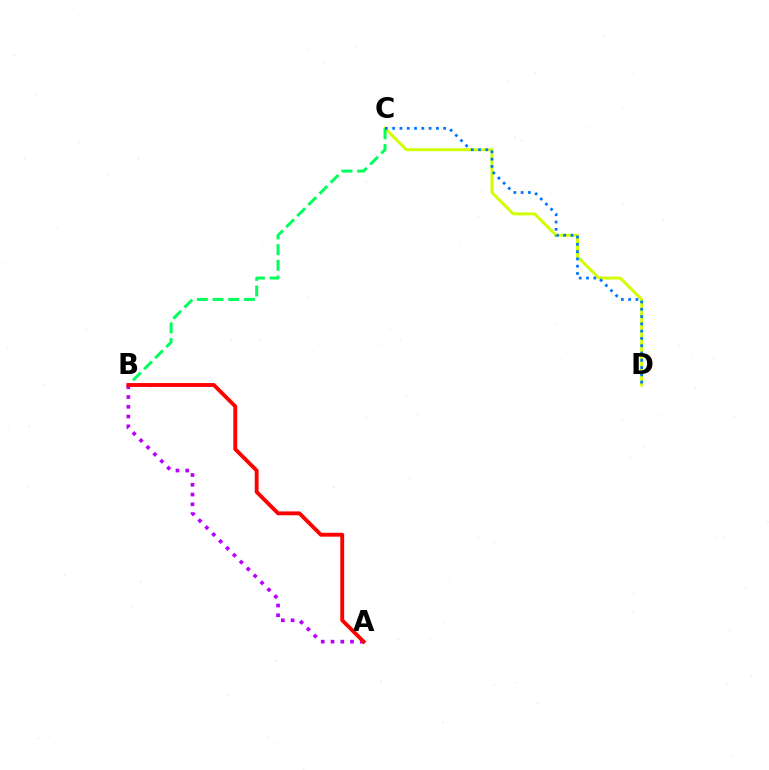{('C', 'D'): [{'color': '#d1ff00', 'line_style': 'solid', 'thickness': 2.11}, {'color': '#0074ff', 'line_style': 'dotted', 'thickness': 1.98}], ('B', 'C'): [{'color': '#00ff5c', 'line_style': 'dashed', 'thickness': 2.13}], ('A', 'B'): [{'color': '#b900ff', 'line_style': 'dotted', 'thickness': 2.65}, {'color': '#ff0000', 'line_style': 'solid', 'thickness': 2.78}]}